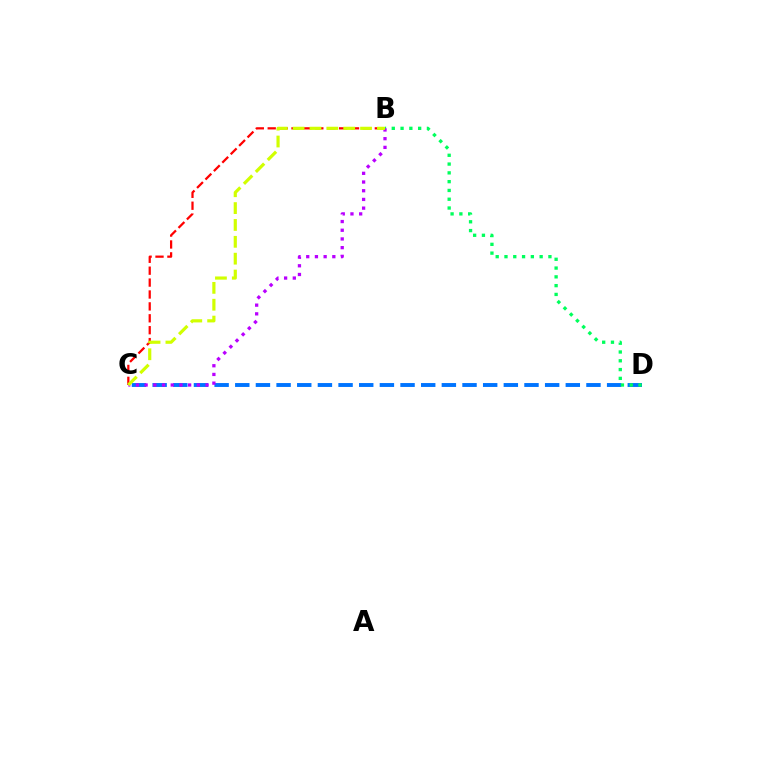{('C', 'D'): [{'color': '#0074ff', 'line_style': 'dashed', 'thickness': 2.81}], ('B', 'C'): [{'color': '#ff0000', 'line_style': 'dashed', 'thickness': 1.62}, {'color': '#b900ff', 'line_style': 'dotted', 'thickness': 2.36}, {'color': '#d1ff00', 'line_style': 'dashed', 'thickness': 2.29}], ('B', 'D'): [{'color': '#00ff5c', 'line_style': 'dotted', 'thickness': 2.39}]}